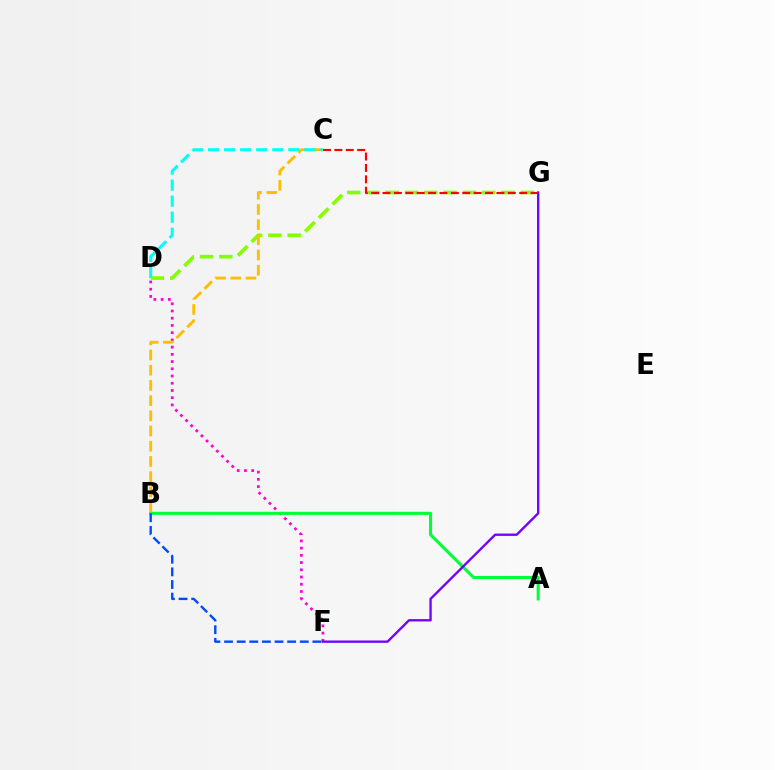{('D', 'F'): [{'color': '#ff00cf', 'line_style': 'dotted', 'thickness': 1.96}], ('A', 'B'): [{'color': '#00ff39', 'line_style': 'solid', 'thickness': 2.21}], ('D', 'G'): [{'color': '#84ff00', 'line_style': 'dashed', 'thickness': 2.62}], ('F', 'G'): [{'color': '#7200ff', 'line_style': 'solid', 'thickness': 1.68}], ('B', 'F'): [{'color': '#004bff', 'line_style': 'dashed', 'thickness': 1.71}], ('B', 'C'): [{'color': '#ffbd00', 'line_style': 'dashed', 'thickness': 2.07}], ('C', 'G'): [{'color': '#ff0000', 'line_style': 'dashed', 'thickness': 1.55}], ('C', 'D'): [{'color': '#00fff6', 'line_style': 'dashed', 'thickness': 2.18}]}